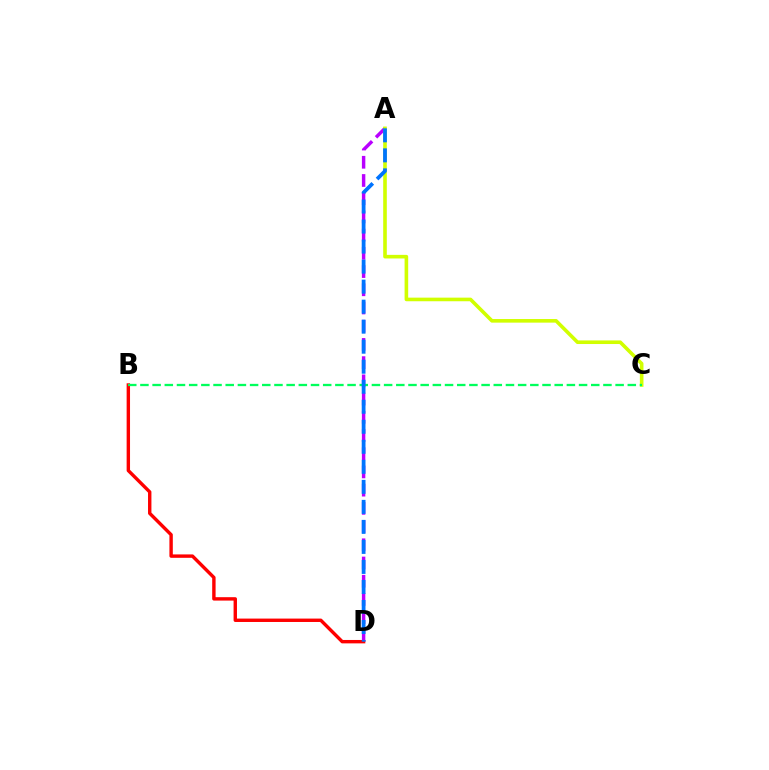{('A', 'D'): [{'color': '#b900ff', 'line_style': 'dashed', 'thickness': 2.47}, {'color': '#0074ff', 'line_style': 'dashed', 'thickness': 2.72}], ('A', 'C'): [{'color': '#d1ff00', 'line_style': 'solid', 'thickness': 2.6}], ('B', 'D'): [{'color': '#ff0000', 'line_style': 'solid', 'thickness': 2.45}], ('B', 'C'): [{'color': '#00ff5c', 'line_style': 'dashed', 'thickness': 1.66}]}